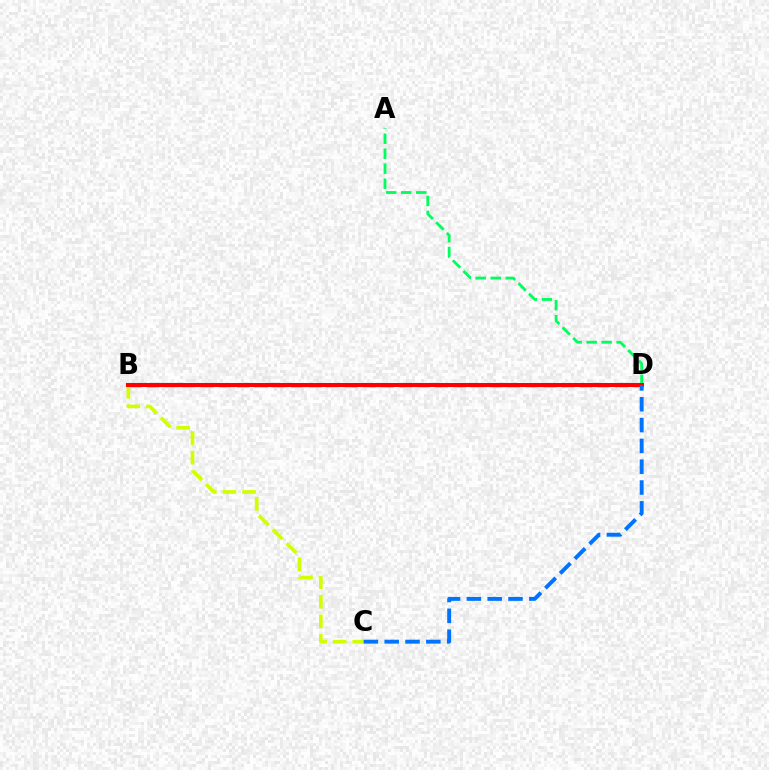{('A', 'D'): [{'color': '#00ff5c', 'line_style': 'dashed', 'thickness': 2.04}], ('B', 'D'): [{'color': '#b900ff', 'line_style': 'dashed', 'thickness': 2.45}, {'color': '#ff0000', 'line_style': 'solid', 'thickness': 2.91}], ('B', 'C'): [{'color': '#d1ff00', 'line_style': 'dashed', 'thickness': 2.66}], ('C', 'D'): [{'color': '#0074ff', 'line_style': 'dashed', 'thickness': 2.83}]}